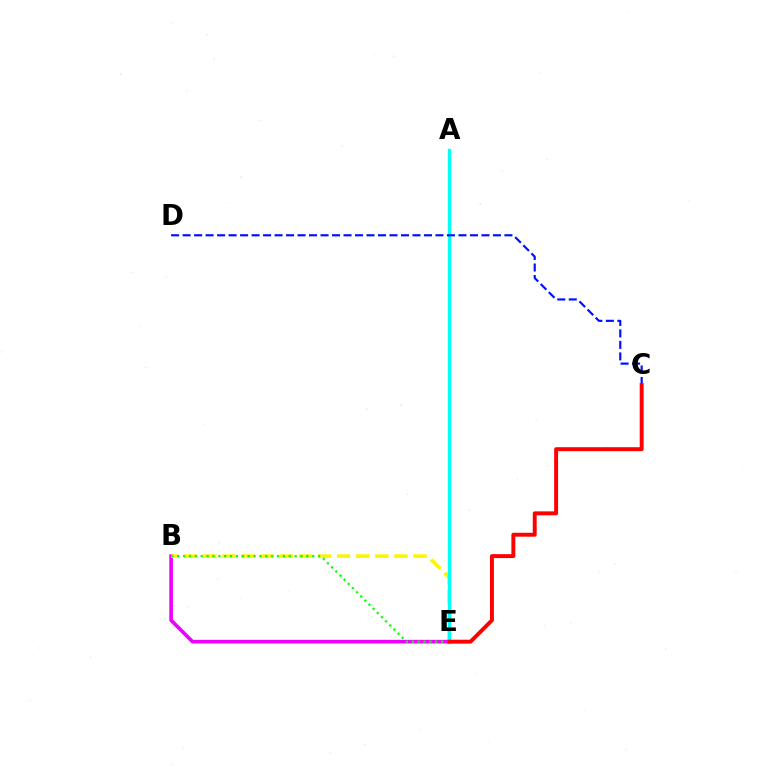{('B', 'E'): [{'color': '#ee00ff', 'line_style': 'solid', 'thickness': 2.62}, {'color': '#fcf500', 'line_style': 'dashed', 'thickness': 2.59}, {'color': '#08ff00', 'line_style': 'dotted', 'thickness': 1.6}], ('A', 'E'): [{'color': '#00fff6', 'line_style': 'solid', 'thickness': 2.43}], ('C', 'D'): [{'color': '#0010ff', 'line_style': 'dashed', 'thickness': 1.56}], ('C', 'E'): [{'color': '#ff0000', 'line_style': 'solid', 'thickness': 2.83}]}